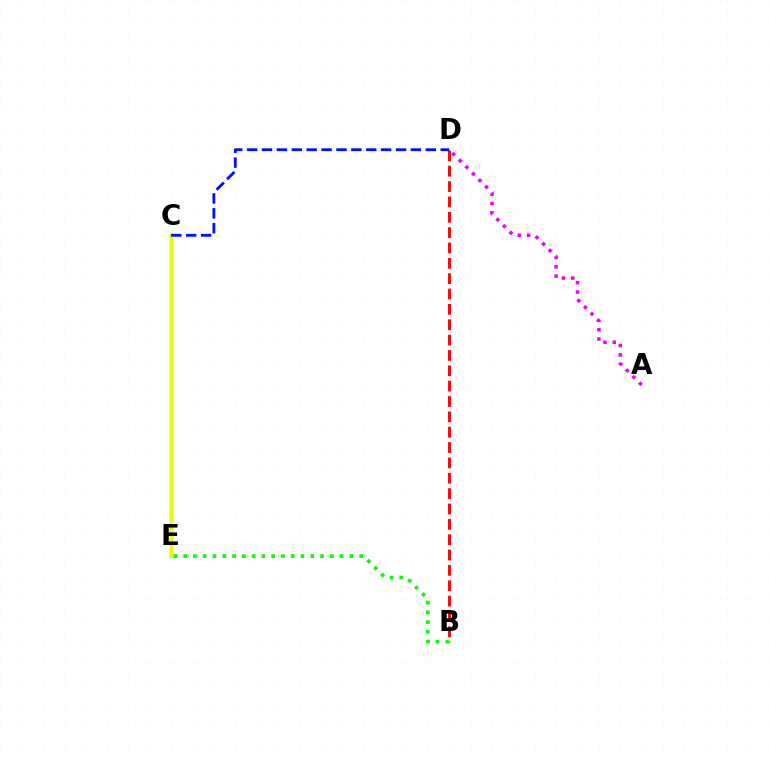{('A', 'D'): [{'color': '#ee00ff', 'line_style': 'dotted', 'thickness': 2.53}], ('B', 'D'): [{'color': '#ff0000', 'line_style': 'dashed', 'thickness': 2.09}], ('B', 'E'): [{'color': '#08ff00', 'line_style': 'dotted', 'thickness': 2.66}], ('C', 'E'): [{'color': '#00fff6', 'line_style': 'solid', 'thickness': 2.5}, {'color': '#fcf500', 'line_style': 'solid', 'thickness': 2.01}], ('C', 'D'): [{'color': '#0010ff', 'line_style': 'dashed', 'thickness': 2.02}]}